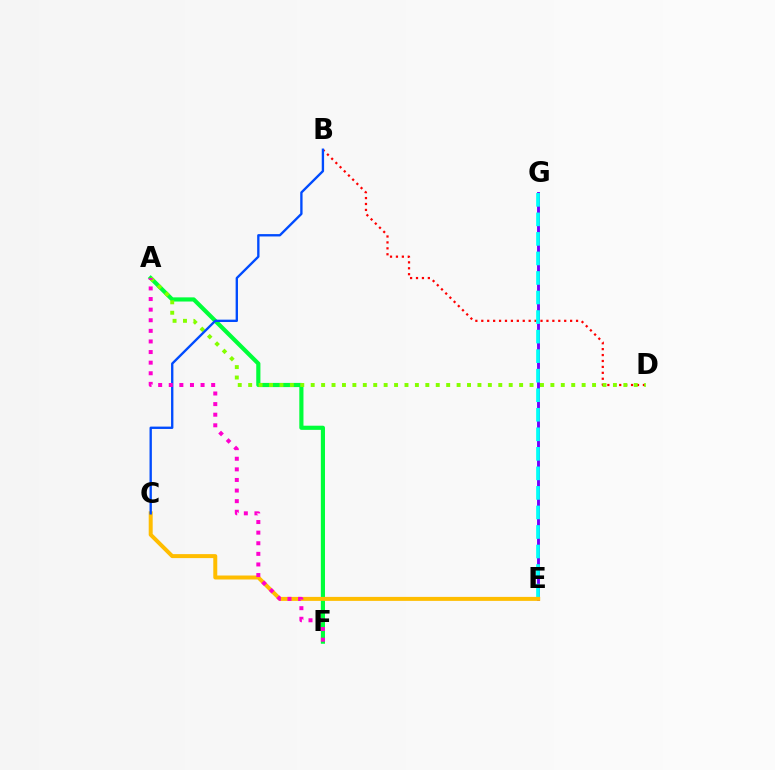{('B', 'D'): [{'color': '#ff0000', 'line_style': 'dotted', 'thickness': 1.61}], ('E', 'G'): [{'color': '#7200ff', 'line_style': 'solid', 'thickness': 2.08}, {'color': '#00fff6', 'line_style': 'dashed', 'thickness': 2.65}], ('A', 'F'): [{'color': '#00ff39', 'line_style': 'solid', 'thickness': 3.0}, {'color': '#ff00cf', 'line_style': 'dotted', 'thickness': 2.88}], ('C', 'E'): [{'color': '#ffbd00', 'line_style': 'solid', 'thickness': 2.87}], ('A', 'D'): [{'color': '#84ff00', 'line_style': 'dotted', 'thickness': 2.83}], ('B', 'C'): [{'color': '#004bff', 'line_style': 'solid', 'thickness': 1.69}]}